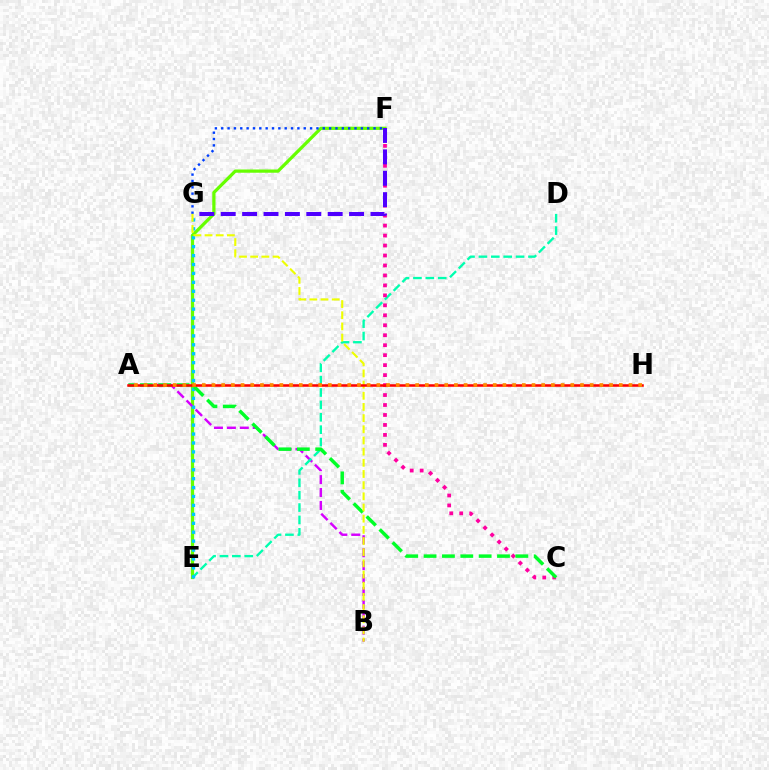{('E', 'F'): [{'color': '#66ff00', 'line_style': 'solid', 'thickness': 2.33}], ('A', 'B'): [{'color': '#d600ff', 'line_style': 'dashed', 'thickness': 1.75}], ('D', 'E'): [{'color': '#00ffaf', 'line_style': 'dashed', 'thickness': 1.68}], ('C', 'F'): [{'color': '#ff00a0', 'line_style': 'dotted', 'thickness': 2.71}], ('F', 'G'): [{'color': '#003fff', 'line_style': 'dotted', 'thickness': 1.72}, {'color': '#4f00ff', 'line_style': 'dashed', 'thickness': 2.91}], ('E', 'G'): [{'color': '#00c7ff', 'line_style': 'dotted', 'thickness': 2.42}], ('A', 'C'): [{'color': '#00ff27', 'line_style': 'dashed', 'thickness': 2.49}], ('B', 'G'): [{'color': '#eeff00', 'line_style': 'dashed', 'thickness': 1.52}], ('A', 'H'): [{'color': '#ff0000', 'line_style': 'solid', 'thickness': 1.82}, {'color': '#ff8800', 'line_style': 'dotted', 'thickness': 2.63}]}